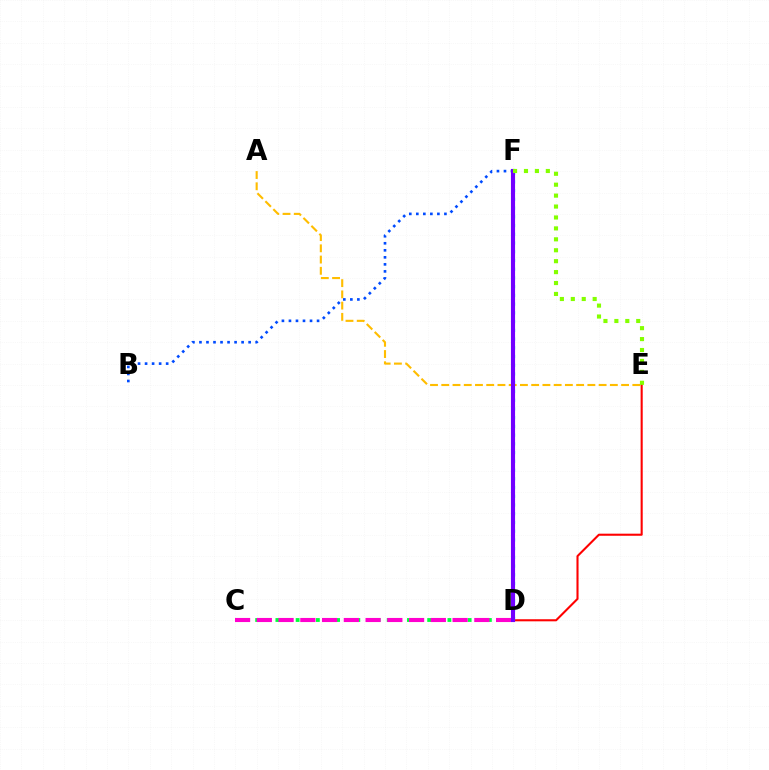{('C', 'D'): [{'color': '#00ff39', 'line_style': 'dotted', 'thickness': 2.75}, {'color': '#ff00cf', 'line_style': 'dashed', 'thickness': 2.95}], ('A', 'E'): [{'color': '#ffbd00', 'line_style': 'dashed', 'thickness': 1.53}], ('B', 'F'): [{'color': '#004bff', 'line_style': 'dotted', 'thickness': 1.91}], ('D', 'E'): [{'color': '#ff0000', 'line_style': 'solid', 'thickness': 1.5}], ('D', 'F'): [{'color': '#00fff6', 'line_style': 'dotted', 'thickness': 2.37}, {'color': '#7200ff', 'line_style': 'solid', 'thickness': 2.96}], ('E', 'F'): [{'color': '#84ff00', 'line_style': 'dotted', 'thickness': 2.97}]}